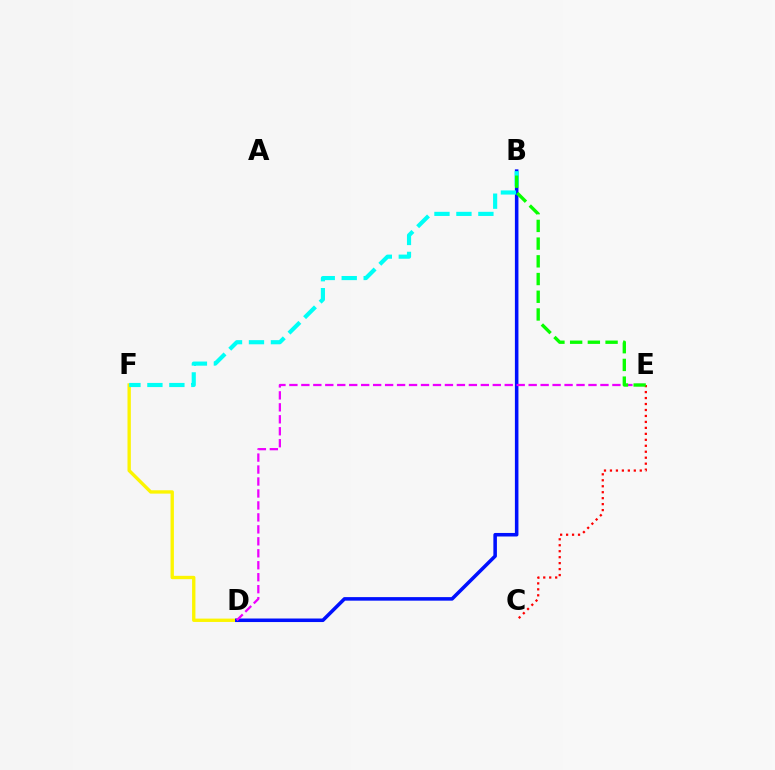{('C', 'E'): [{'color': '#ff0000', 'line_style': 'dotted', 'thickness': 1.62}], ('D', 'F'): [{'color': '#fcf500', 'line_style': 'solid', 'thickness': 2.42}], ('B', 'D'): [{'color': '#0010ff', 'line_style': 'solid', 'thickness': 2.55}], ('B', 'F'): [{'color': '#00fff6', 'line_style': 'dashed', 'thickness': 2.98}], ('D', 'E'): [{'color': '#ee00ff', 'line_style': 'dashed', 'thickness': 1.63}], ('B', 'E'): [{'color': '#08ff00', 'line_style': 'dashed', 'thickness': 2.41}]}